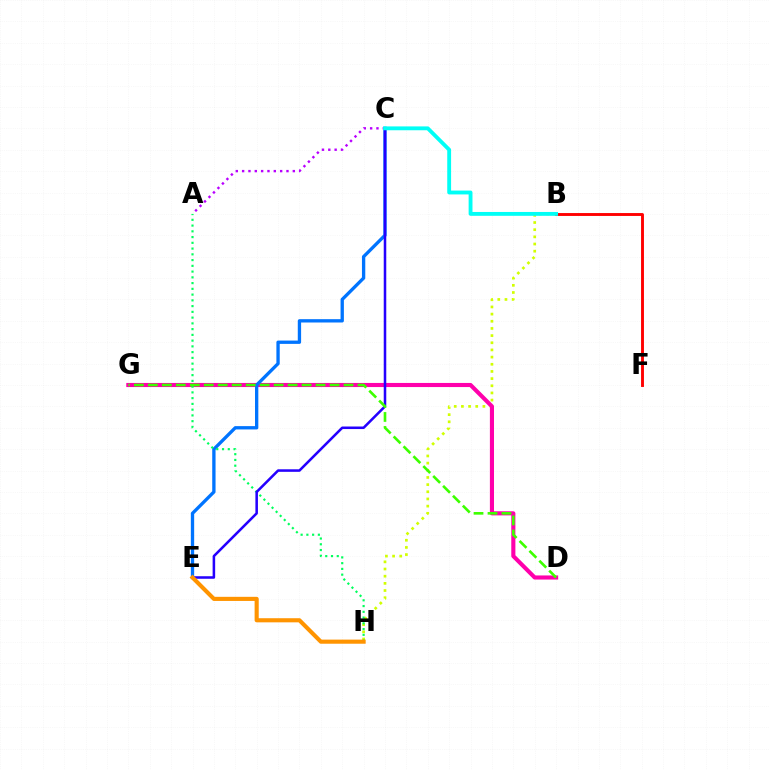{('B', 'F'): [{'color': '#ff0000', 'line_style': 'solid', 'thickness': 2.08}], ('B', 'H'): [{'color': '#d1ff00', 'line_style': 'dotted', 'thickness': 1.95}], ('A', 'C'): [{'color': '#b900ff', 'line_style': 'dotted', 'thickness': 1.72}], ('D', 'G'): [{'color': '#ff00ac', 'line_style': 'solid', 'thickness': 2.96}, {'color': '#3dff00', 'line_style': 'dashed', 'thickness': 1.9}], ('C', 'E'): [{'color': '#0074ff', 'line_style': 'solid', 'thickness': 2.39}, {'color': '#2500ff', 'line_style': 'solid', 'thickness': 1.83}], ('A', 'H'): [{'color': '#00ff5c', 'line_style': 'dotted', 'thickness': 1.56}], ('B', 'C'): [{'color': '#00fff6', 'line_style': 'solid', 'thickness': 2.77}], ('E', 'H'): [{'color': '#ff9400', 'line_style': 'solid', 'thickness': 2.96}]}